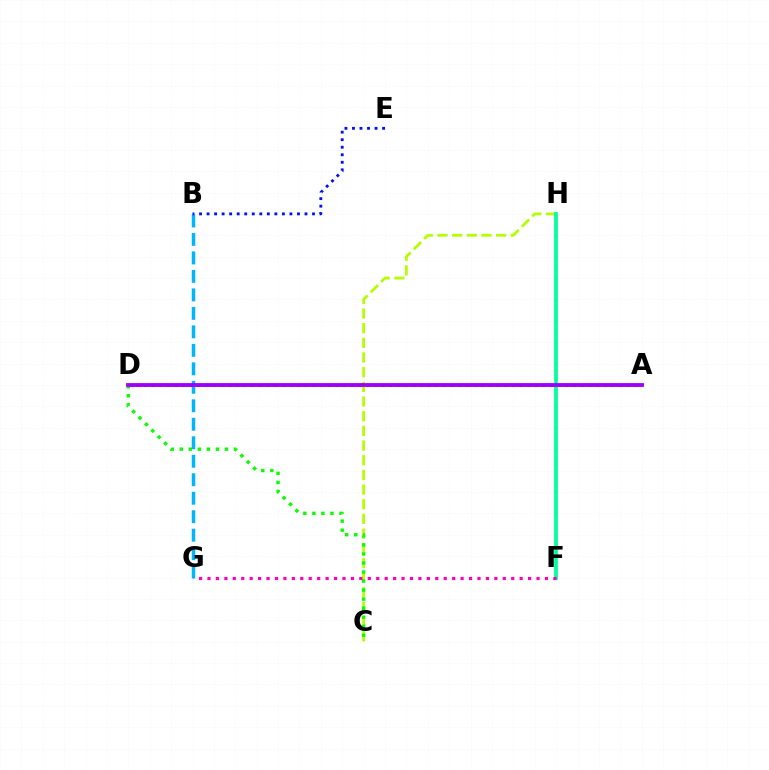{('B', 'G'): [{'color': '#00b5ff', 'line_style': 'dashed', 'thickness': 2.51}], ('C', 'H'): [{'color': '#b3ff00', 'line_style': 'dashed', 'thickness': 1.99}], ('C', 'D'): [{'color': '#08ff00', 'line_style': 'dotted', 'thickness': 2.46}], ('F', 'H'): [{'color': '#00ff9d', 'line_style': 'solid', 'thickness': 2.69}], ('B', 'E'): [{'color': '#0010ff', 'line_style': 'dotted', 'thickness': 2.05}], ('A', 'D'): [{'color': '#ffa500', 'line_style': 'solid', 'thickness': 1.9}, {'color': '#ff0000', 'line_style': 'dotted', 'thickness': 2.08}, {'color': '#9b00ff', 'line_style': 'solid', 'thickness': 2.74}], ('F', 'G'): [{'color': '#ff00bd', 'line_style': 'dotted', 'thickness': 2.29}]}